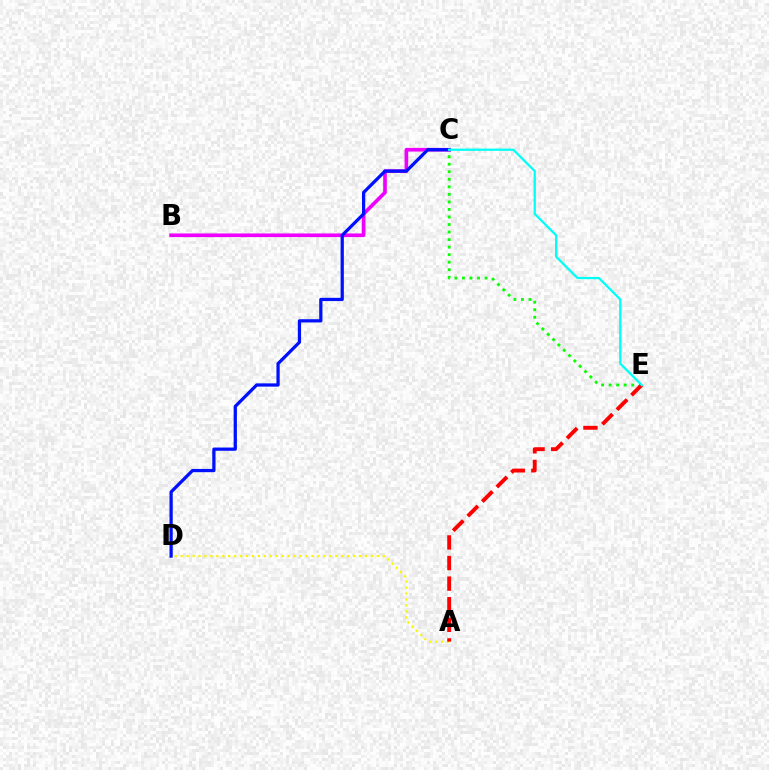{('B', 'C'): [{'color': '#ee00ff', 'line_style': 'solid', 'thickness': 2.62}], ('C', 'E'): [{'color': '#08ff00', 'line_style': 'dotted', 'thickness': 2.05}, {'color': '#00fff6', 'line_style': 'solid', 'thickness': 1.64}], ('A', 'D'): [{'color': '#fcf500', 'line_style': 'dotted', 'thickness': 1.61}], ('C', 'D'): [{'color': '#0010ff', 'line_style': 'solid', 'thickness': 2.34}], ('A', 'E'): [{'color': '#ff0000', 'line_style': 'dashed', 'thickness': 2.8}]}